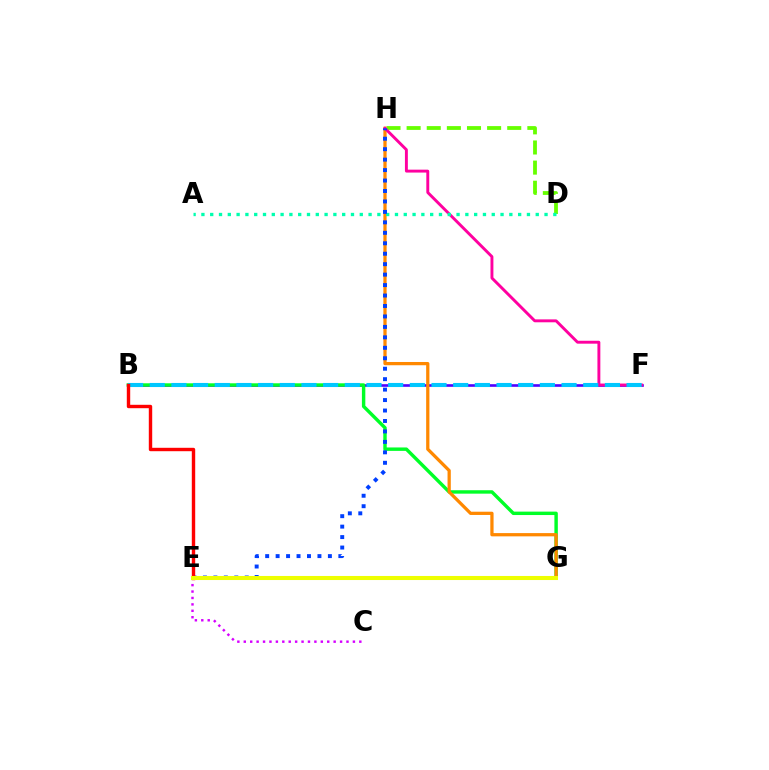{('B', 'F'): [{'color': '#4f00ff', 'line_style': 'solid', 'thickness': 1.9}, {'color': '#00c7ff', 'line_style': 'dashed', 'thickness': 2.94}], ('D', 'H'): [{'color': '#66ff00', 'line_style': 'dashed', 'thickness': 2.73}], ('B', 'G'): [{'color': '#00ff27', 'line_style': 'solid', 'thickness': 2.46}], ('G', 'H'): [{'color': '#ff8800', 'line_style': 'solid', 'thickness': 2.34}], ('F', 'H'): [{'color': '#ff00a0', 'line_style': 'solid', 'thickness': 2.1}], ('A', 'D'): [{'color': '#00ffaf', 'line_style': 'dotted', 'thickness': 2.39}], ('E', 'H'): [{'color': '#003fff', 'line_style': 'dotted', 'thickness': 2.84}], ('B', 'E'): [{'color': '#ff0000', 'line_style': 'solid', 'thickness': 2.45}], ('C', 'E'): [{'color': '#d600ff', 'line_style': 'dotted', 'thickness': 1.74}], ('E', 'G'): [{'color': '#eeff00', 'line_style': 'solid', 'thickness': 2.93}]}